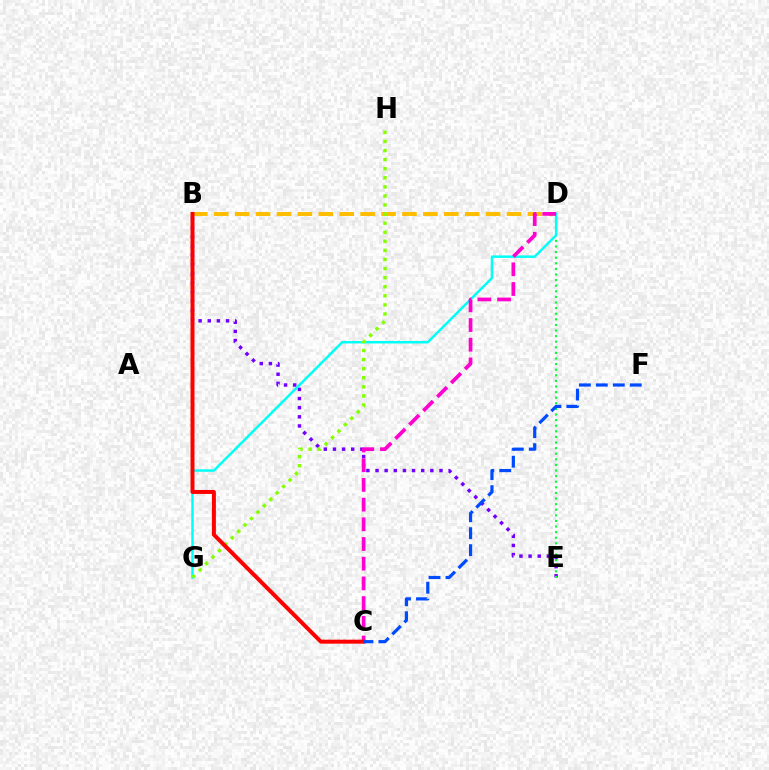{('B', 'E'): [{'color': '#7200ff', 'line_style': 'dotted', 'thickness': 2.48}], ('D', 'E'): [{'color': '#00ff39', 'line_style': 'dotted', 'thickness': 1.52}], ('B', 'D'): [{'color': '#ffbd00', 'line_style': 'dashed', 'thickness': 2.84}], ('D', 'G'): [{'color': '#00fff6', 'line_style': 'solid', 'thickness': 1.78}], ('C', 'D'): [{'color': '#ff00cf', 'line_style': 'dashed', 'thickness': 2.68}], ('G', 'H'): [{'color': '#84ff00', 'line_style': 'dotted', 'thickness': 2.47}], ('B', 'C'): [{'color': '#ff0000', 'line_style': 'solid', 'thickness': 2.87}], ('C', 'F'): [{'color': '#004bff', 'line_style': 'dashed', 'thickness': 2.3}]}